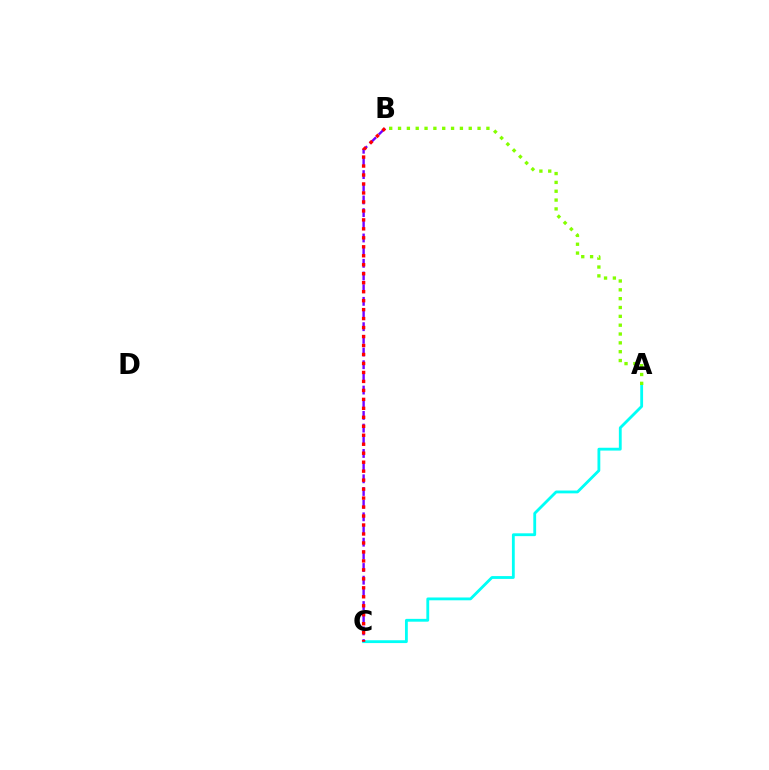{('A', 'C'): [{'color': '#00fff6', 'line_style': 'solid', 'thickness': 2.03}], ('B', 'C'): [{'color': '#7200ff', 'line_style': 'dashed', 'thickness': 1.72}, {'color': '#ff0000', 'line_style': 'dotted', 'thickness': 2.44}], ('A', 'B'): [{'color': '#84ff00', 'line_style': 'dotted', 'thickness': 2.4}]}